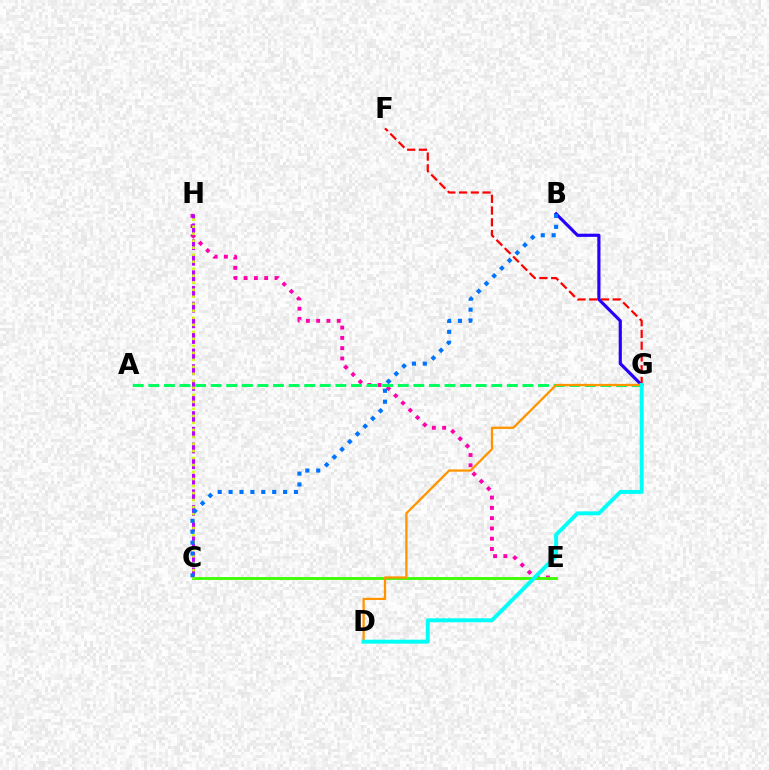{('B', 'G'): [{'color': '#2500ff', 'line_style': 'solid', 'thickness': 2.28}], ('E', 'H'): [{'color': '#ff00ac', 'line_style': 'dotted', 'thickness': 2.79}], ('C', 'H'): [{'color': '#b900ff', 'line_style': 'dashed', 'thickness': 2.12}, {'color': '#d1ff00', 'line_style': 'dotted', 'thickness': 1.9}], ('A', 'G'): [{'color': '#00ff5c', 'line_style': 'dashed', 'thickness': 2.12}], ('C', 'E'): [{'color': '#3dff00', 'line_style': 'solid', 'thickness': 2.04}], ('D', 'G'): [{'color': '#ff9400', 'line_style': 'solid', 'thickness': 1.63}, {'color': '#00fff6', 'line_style': 'solid', 'thickness': 2.83}], ('F', 'G'): [{'color': '#ff0000', 'line_style': 'dashed', 'thickness': 1.59}], ('B', 'C'): [{'color': '#0074ff', 'line_style': 'dotted', 'thickness': 2.96}]}